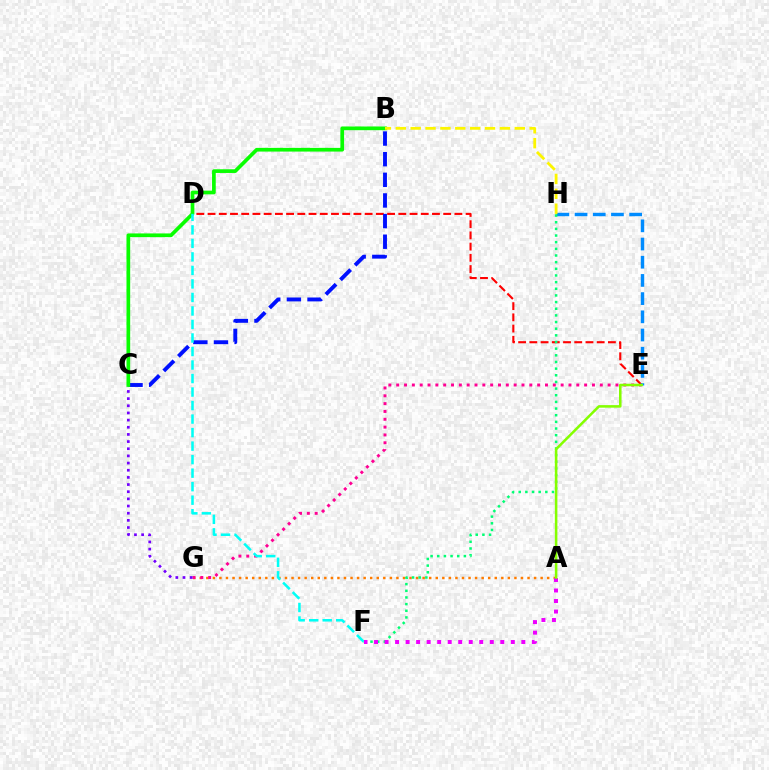{('A', 'G'): [{'color': '#ff7c00', 'line_style': 'dotted', 'thickness': 1.78}], ('E', 'G'): [{'color': '#ff0094', 'line_style': 'dotted', 'thickness': 2.13}], ('D', 'E'): [{'color': '#ff0000', 'line_style': 'dashed', 'thickness': 1.52}], ('B', 'C'): [{'color': '#0010ff', 'line_style': 'dashed', 'thickness': 2.8}, {'color': '#08ff00', 'line_style': 'solid', 'thickness': 2.66}], ('E', 'H'): [{'color': '#008cff', 'line_style': 'dashed', 'thickness': 2.47}], ('C', 'G'): [{'color': '#7200ff', 'line_style': 'dotted', 'thickness': 1.95}], ('F', 'H'): [{'color': '#00ff74', 'line_style': 'dotted', 'thickness': 1.81}], ('D', 'F'): [{'color': '#00fff6', 'line_style': 'dashed', 'thickness': 1.84}], ('A', 'F'): [{'color': '#ee00ff', 'line_style': 'dotted', 'thickness': 2.86}], ('B', 'H'): [{'color': '#fcf500', 'line_style': 'dashed', 'thickness': 2.02}], ('A', 'E'): [{'color': '#84ff00', 'line_style': 'solid', 'thickness': 1.83}]}